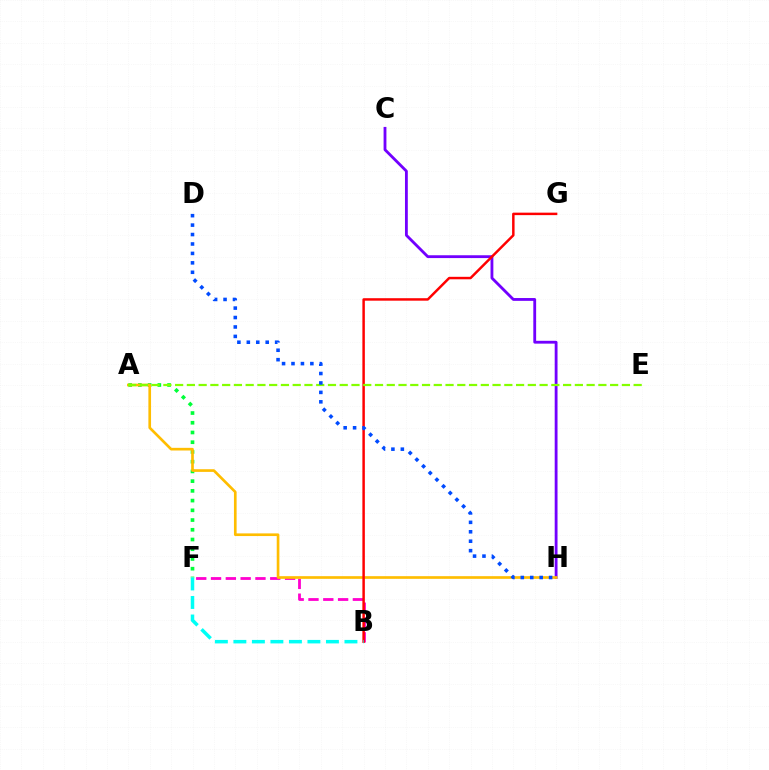{('B', 'F'): [{'color': '#ff00cf', 'line_style': 'dashed', 'thickness': 2.01}, {'color': '#00fff6', 'line_style': 'dashed', 'thickness': 2.51}], ('C', 'H'): [{'color': '#7200ff', 'line_style': 'solid', 'thickness': 2.03}], ('A', 'F'): [{'color': '#00ff39', 'line_style': 'dotted', 'thickness': 2.64}], ('A', 'H'): [{'color': '#ffbd00', 'line_style': 'solid', 'thickness': 1.92}], ('B', 'G'): [{'color': '#ff0000', 'line_style': 'solid', 'thickness': 1.78}], ('A', 'E'): [{'color': '#84ff00', 'line_style': 'dashed', 'thickness': 1.6}], ('D', 'H'): [{'color': '#004bff', 'line_style': 'dotted', 'thickness': 2.56}]}